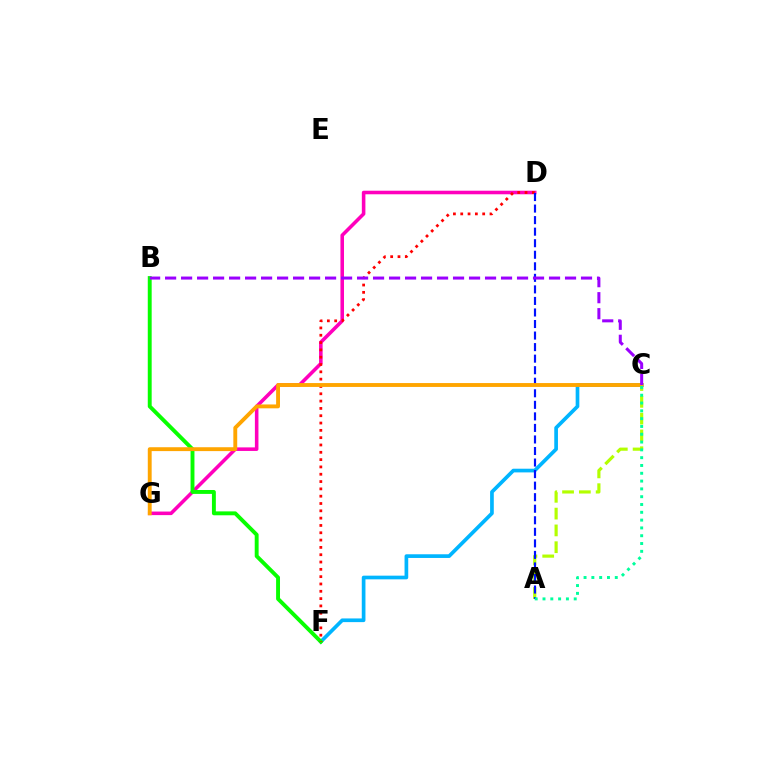{('A', 'C'): [{'color': '#b3ff00', 'line_style': 'dashed', 'thickness': 2.28}, {'color': '#00ff9d', 'line_style': 'dotted', 'thickness': 2.12}], ('D', 'G'): [{'color': '#ff00bd', 'line_style': 'solid', 'thickness': 2.57}], ('C', 'F'): [{'color': '#00b5ff', 'line_style': 'solid', 'thickness': 2.65}], ('B', 'F'): [{'color': '#08ff00', 'line_style': 'solid', 'thickness': 2.81}], ('D', 'F'): [{'color': '#ff0000', 'line_style': 'dotted', 'thickness': 1.99}], ('A', 'D'): [{'color': '#0010ff', 'line_style': 'dashed', 'thickness': 1.57}], ('C', 'G'): [{'color': '#ffa500', 'line_style': 'solid', 'thickness': 2.79}], ('B', 'C'): [{'color': '#9b00ff', 'line_style': 'dashed', 'thickness': 2.17}]}